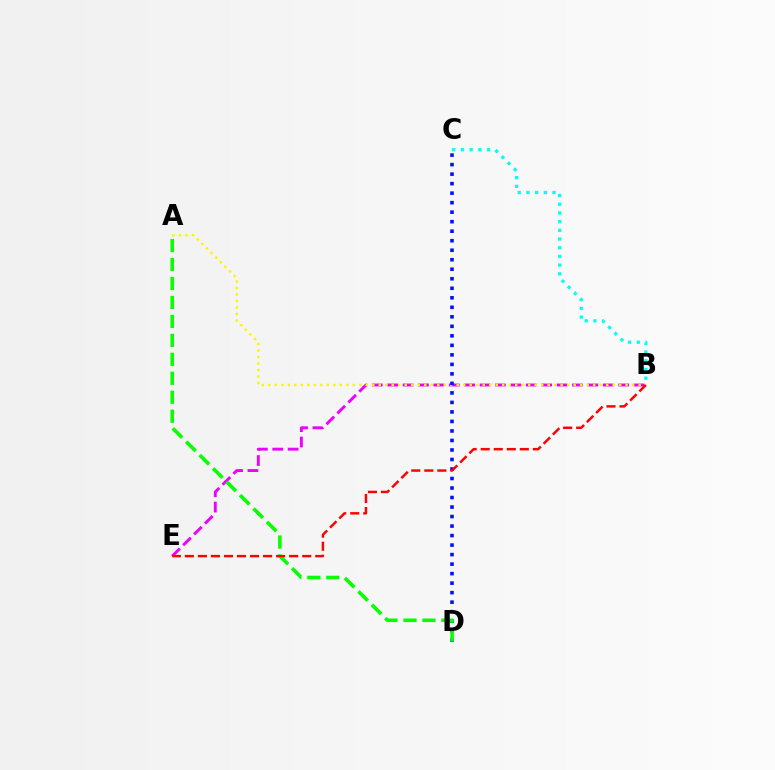{('B', 'E'): [{'color': '#ee00ff', 'line_style': 'dashed', 'thickness': 2.09}, {'color': '#ff0000', 'line_style': 'dashed', 'thickness': 1.77}], ('A', 'B'): [{'color': '#fcf500', 'line_style': 'dotted', 'thickness': 1.77}], ('C', 'D'): [{'color': '#0010ff', 'line_style': 'dotted', 'thickness': 2.58}], ('B', 'C'): [{'color': '#00fff6', 'line_style': 'dotted', 'thickness': 2.36}], ('A', 'D'): [{'color': '#08ff00', 'line_style': 'dashed', 'thickness': 2.58}]}